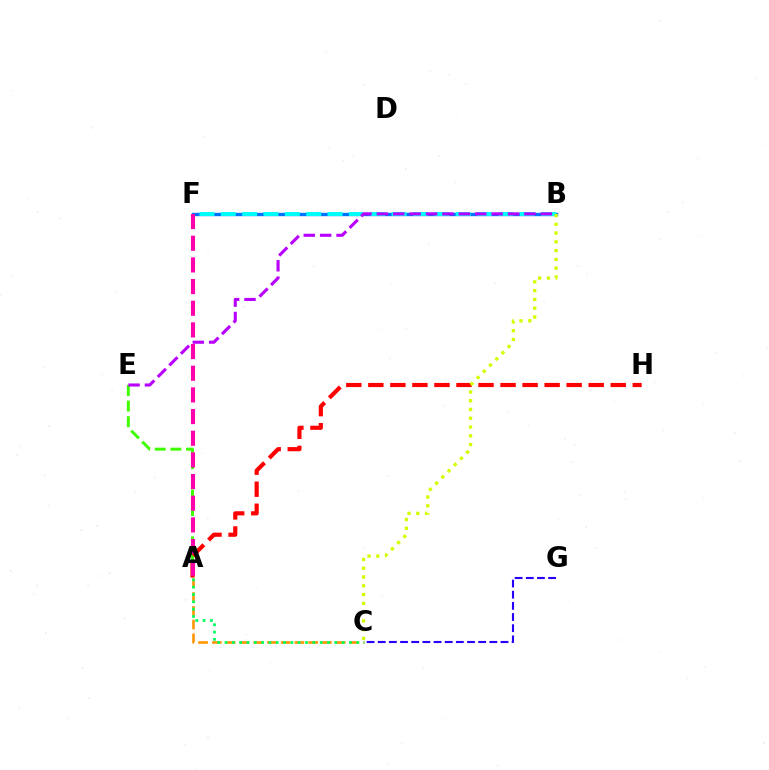{('C', 'G'): [{'color': '#2500ff', 'line_style': 'dashed', 'thickness': 1.52}], ('A', 'E'): [{'color': '#3dff00', 'line_style': 'dashed', 'thickness': 2.12}], ('B', 'F'): [{'color': '#0074ff', 'line_style': 'solid', 'thickness': 2.42}, {'color': '#00fff6', 'line_style': 'dashed', 'thickness': 2.9}], ('A', 'H'): [{'color': '#ff0000', 'line_style': 'dashed', 'thickness': 2.99}], ('A', 'C'): [{'color': '#ff9400', 'line_style': 'dashed', 'thickness': 1.87}, {'color': '#00ff5c', 'line_style': 'dotted', 'thickness': 1.99}], ('A', 'F'): [{'color': '#ff00ac', 'line_style': 'dashed', 'thickness': 2.94}], ('B', 'E'): [{'color': '#b900ff', 'line_style': 'dashed', 'thickness': 2.23}], ('B', 'C'): [{'color': '#d1ff00', 'line_style': 'dotted', 'thickness': 2.38}]}